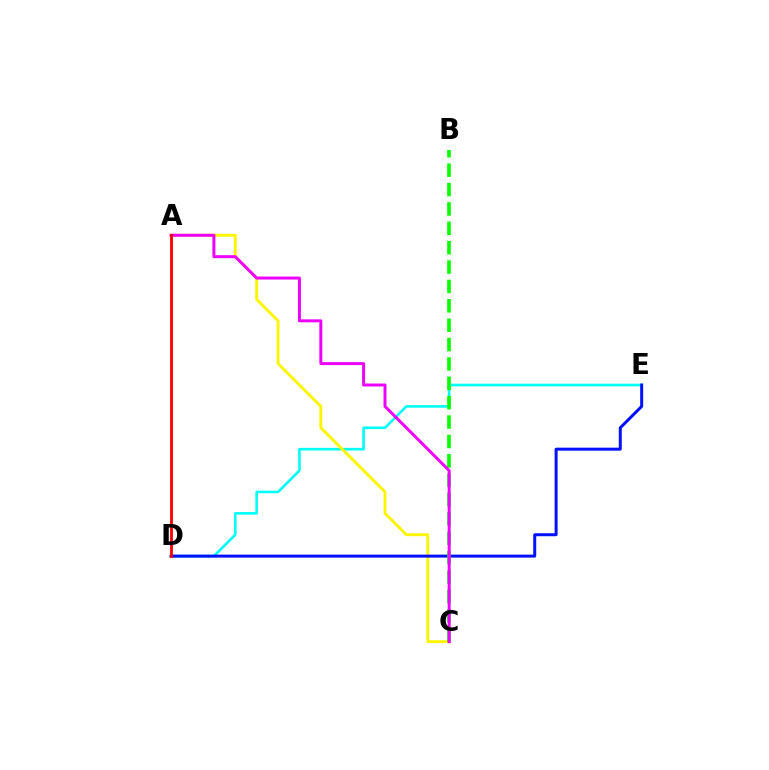{('D', 'E'): [{'color': '#00fff6', 'line_style': 'solid', 'thickness': 1.88}, {'color': '#0010ff', 'line_style': 'solid', 'thickness': 2.15}], ('A', 'C'): [{'color': '#fcf500', 'line_style': 'solid', 'thickness': 2.07}, {'color': '#ee00ff', 'line_style': 'solid', 'thickness': 2.14}], ('B', 'C'): [{'color': '#08ff00', 'line_style': 'dashed', 'thickness': 2.63}], ('A', 'D'): [{'color': '#ff0000', 'line_style': 'solid', 'thickness': 2.02}]}